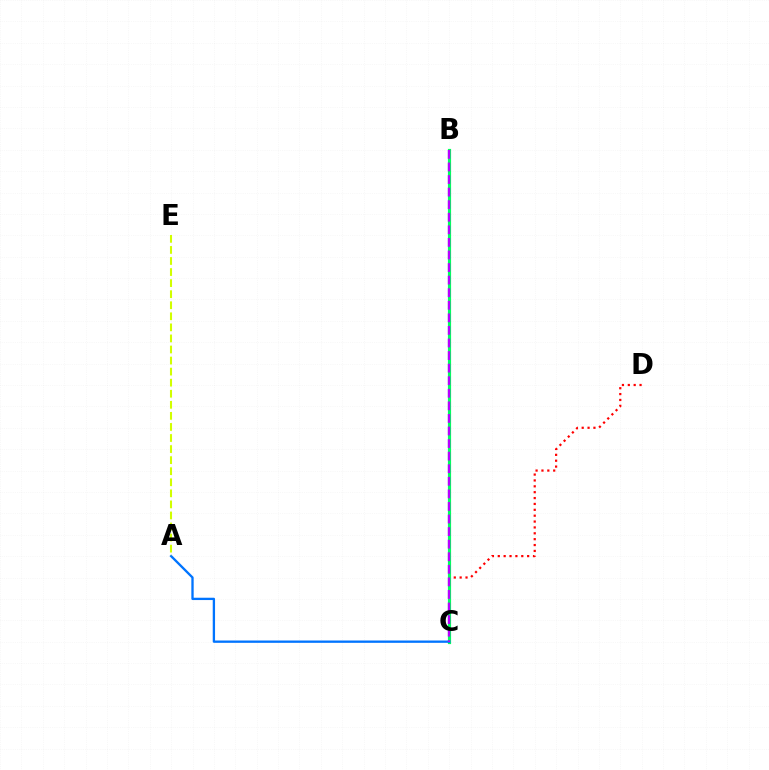{('C', 'D'): [{'color': '#ff0000', 'line_style': 'dotted', 'thickness': 1.6}], ('B', 'C'): [{'color': '#00ff5c', 'line_style': 'solid', 'thickness': 2.29}, {'color': '#b900ff', 'line_style': 'dashed', 'thickness': 1.71}], ('A', 'C'): [{'color': '#0074ff', 'line_style': 'solid', 'thickness': 1.67}], ('A', 'E'): [{'color': '#d1ff00', 'line_style': 'dashed', 'thickness': 1.5}]}